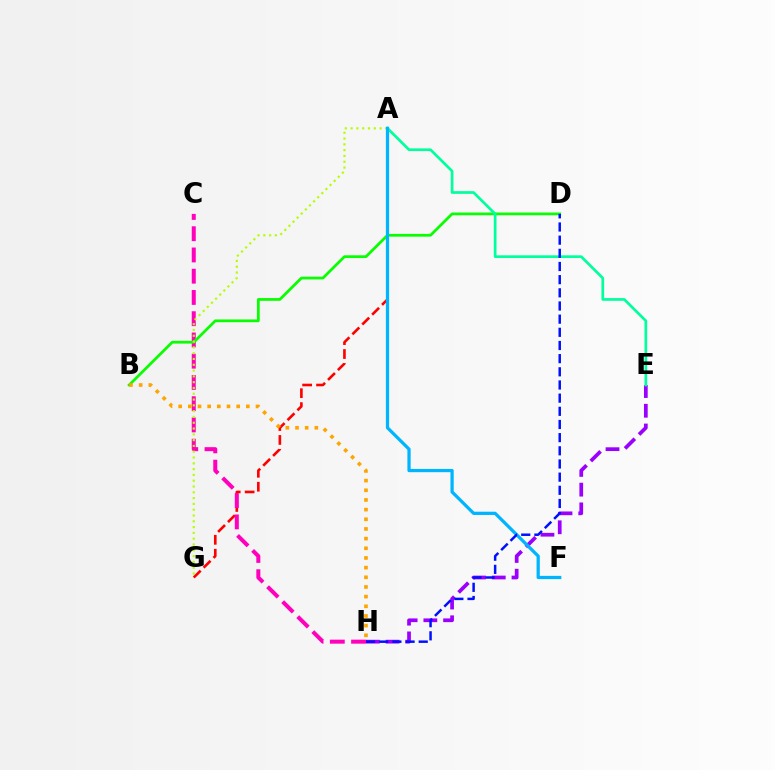{('E', 'H'): [{'color': '#9b00ff', 'line_style': 'dashed', 'thickness': 2.68}], ('A', 'G'): [{'color': '#ff0000', 'line_style': 'dashed', 'thickness': 1.89}, {'color': '#b3ff00', 'line_style': 'dotted', 'thickness': 1.58}], ('C', 'H'): [{'color': '#ff00bd', 'line_style': 'dashed', 'thickness': 2.89}], ('B', 'D'): [{'color': '#08ff00', 'line_style': 'solid', 'thickness': 1.98}], ('B', 'H'): [{'color': '#ffa500', 'line_style': 'dotted', 'thickness': 2.63}], ('A', 'E'): [{'color': '#00ff9d', 'line_style': 'solid', 'thickness': 1.94}], ('A', 'F'): [{'color': '#00b5ff', 'line_style': 'solid', 'thickness': 2.34}], ('D', 'H'): [{'color': '#0010ff', 'line_style': 'dashed', 'thickness': 1.79}]}